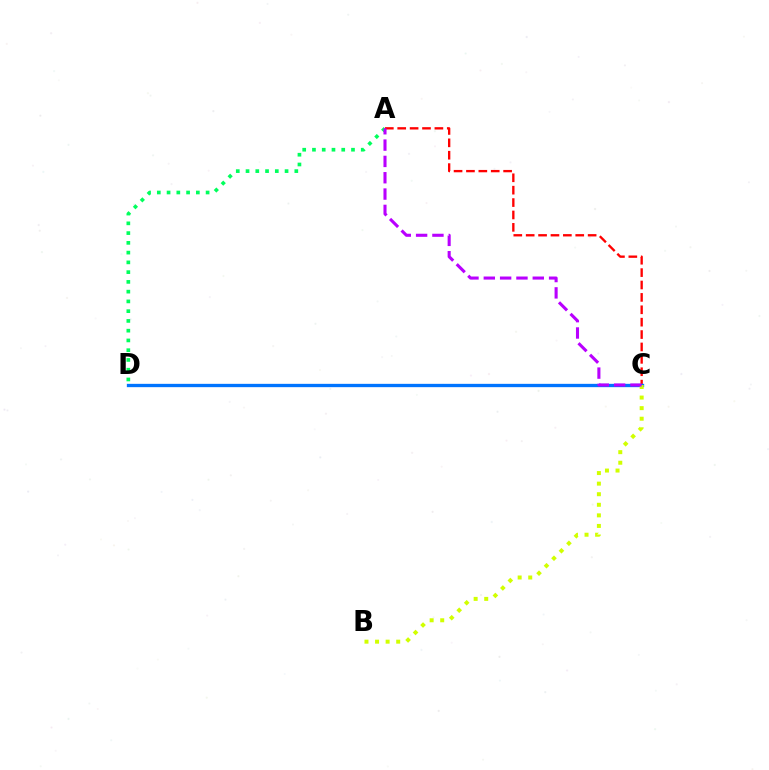{('A', 'D'): [{'color': '#00ff5c', 'line_style': 'dotted', 'thickness': 2.65}], ('A', 'C'): [{'color': '#ff0000', 'line_style': 'dashed', 'thickness': 1.68}, {'color': '#b900ff', 'line_style': 'dashed', 'thickness': 2.22}], ('C', 'D'): [{'color': '#0074ff', 'line_style': 'solid', 'thickness': 2.39}], ('B', 'C'): [{'color': '#d1ff00', 'line_style': 'dotted', 'thickness': 2.87}]}